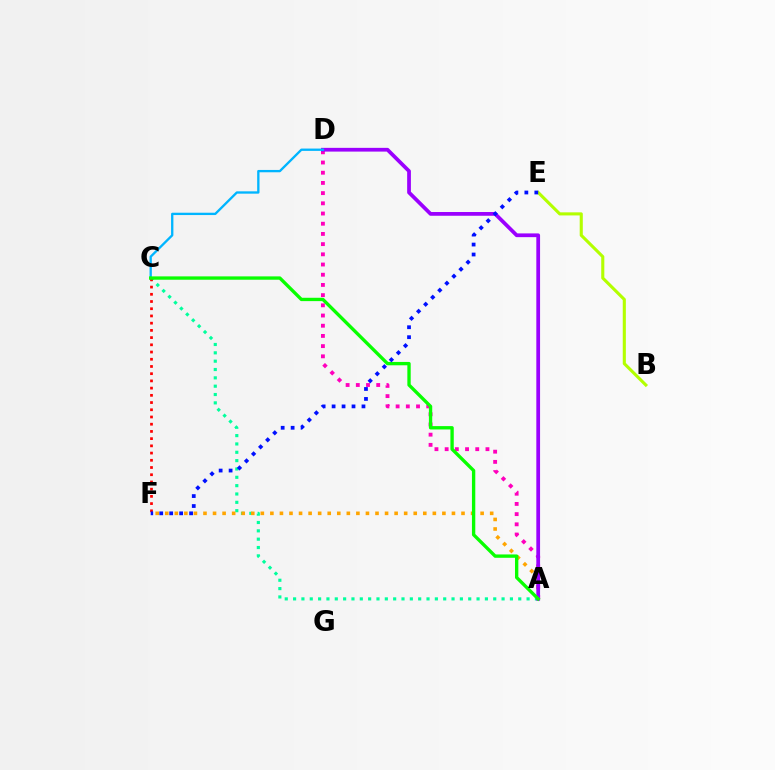{('A', 'D'): [{'color': '#ff00bd', 'line_style': 'dotted', 'thickness': 2.77}, {'color': '#9b00ff', 'line_style': 'solid', 'thickness': 2.7}], ('A', 'C'): [{'color': '#00ff9d', 'line_style': 'dotted', 'thickness': 2.27}, {'color': '#08ff00', 'line_style': 'solid', 'thickness': 2.41}], ('A', 'F'): [{'color': '#ffa500', 'line_style': 'dotted', 'thickness': 2.6}], ('B', 'E'): [{'color': '#b3ff00', 'line_style': 'solid', 'thickness': 2.23}], ('C', 'F'): [{'color': '#ff0000', 'line_style': 'dotted', 'thickness': 1.96}], ('C', 'D'): [{'color': '#00b5ff', 'line_style': 'solid', 'thickness': 1.67}], ('E', 'F'): [{'color': '#0010ff', 'line_style': 'dotted', 'thickness': 2.71}]}